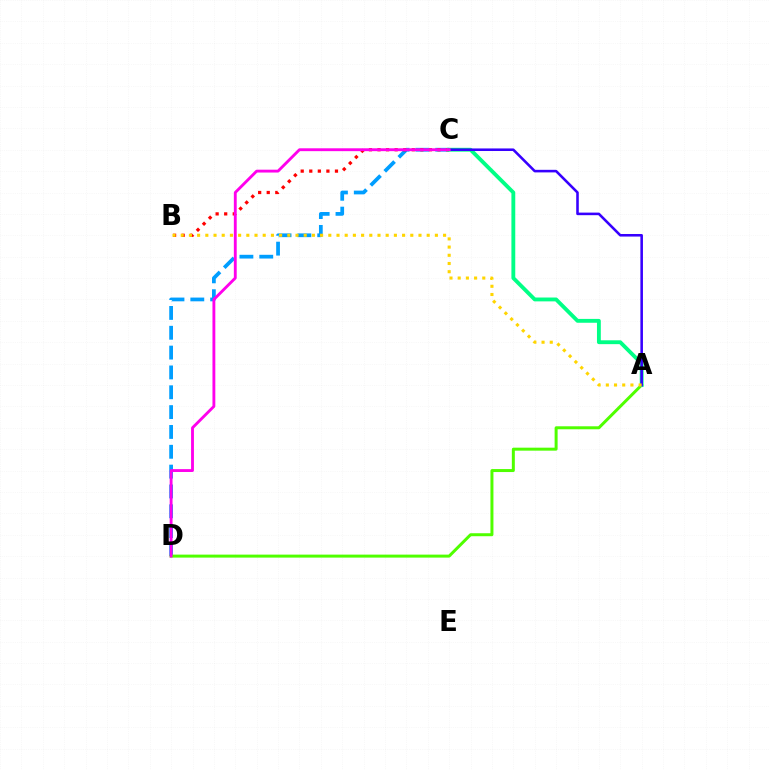{('C', 'D'): [{'color': '#009eff', 'line_style': 'dashed', 'thickness': 2.69}, {'color': '#ff00ed', 'line_style': 'solid', 'thickness': 2.06}], ('B', 'C'): [{'color': '#ff0000', 'line_style': 'dotted', 'thickness': 2.33}], ('A', 'D'): [{'color': '#4fff00', 'line_style': 'solid', 'thickness': 2.15}], ('A', 'C'): [{'color': '#00ff86', 'line_style': 'solid', 'thickness': 2.77}, {'color': '#3700ff', 'line_style': 'solid', 'thickness': 1.85}], ('A', 'B'): [{'color': '#ffd500', 'line_style': 'dotted', 'thickness': 2.23}]}